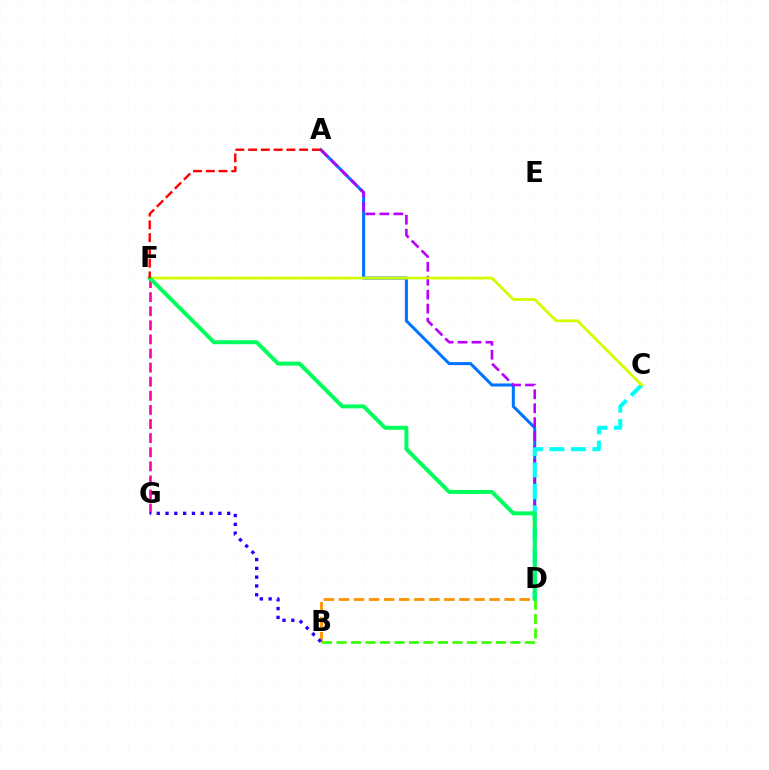{('A', 'D'): [{'color': '#0074ff', 'line_style': 'solid', 'thickness': 2.19}, {'color': '#b900ff', 'line_style': 'dashed', 'thickness': 1.9}], ('C', 'D'): [{'color': '#00fff6', 'line_style': 'dashed', 'thickness': 2.92}], ('F', 'G'): [{'color': '#ff00ac', 'line_style': 'dashed', 'thickness': 1.91}], ('B', 'D'): [{'color': '#ff9400', 'line_style': 'dashed', 'thickness': 2.05}, {'color': '#3dff00', 'line_style': 'dashed', 'thickness': 1.97}], ('C', 'F'): [{'color': '#d1ff00', 'line_style': 'solid', 'thickness': 2.0}], ('B', 'G'): [{'color': '#2500ff', 'line_style': 'dotted', 'thickness': 2.39}], ('D', 'F'): [{'color': '#00ff5c', 'line_style': 'solid', 'thickness': 2.86}], ('A', 'F'): [{'color': '#ff0000', 'line_style': 'dashed', 'thickness': 1.73}]}